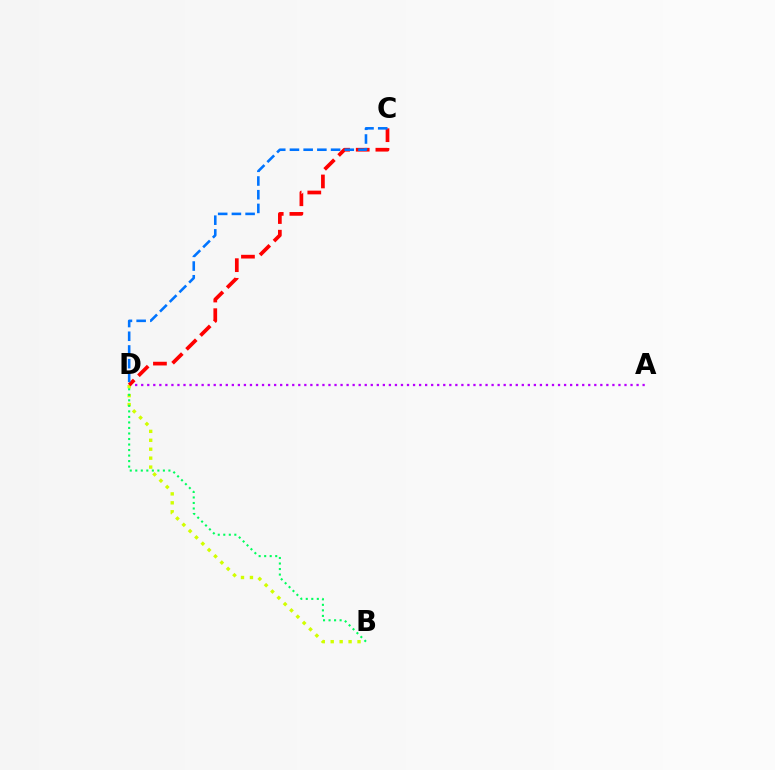{('A', 'D'): [{'color': '#b900ff', 'line_style': 'dotted', 'thickness': 1.64}], ('B', 'D'): [{'color': '#d1ff00', 'line_style': 'dotted', 'thickness': 2.43}, {'color': '#00ff5c', 'line_style': 'dotted', 'thickness': 1.5}], ('C', 'D'): [{'color': '#ff0000', 'line_style': 'dashed', 'thickness': 2.67}, {'color': '#0074ff', 'line_style': 'dashed', 'thickness': 1.86}]}